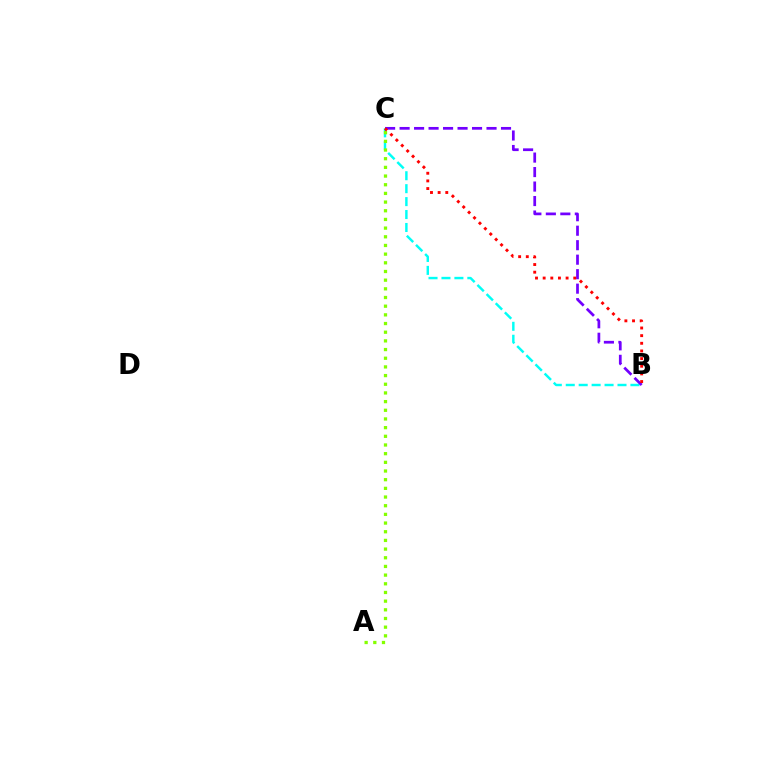{('B', 'C'): [{'color': '#00fff6', 'line_style': 'dashed', 'thickness': 1.76}, {'color': '#7200ff', 'line_style': 'dashed', 'thickness': 1.97}, {'color': '#ff0000', 'line_style': 'dotted', 'thickness': 2.08}], ('A', 'C'): [{'color': '#84ff00', 'line_style': 'dotted', 'thickness': 2.36}]}